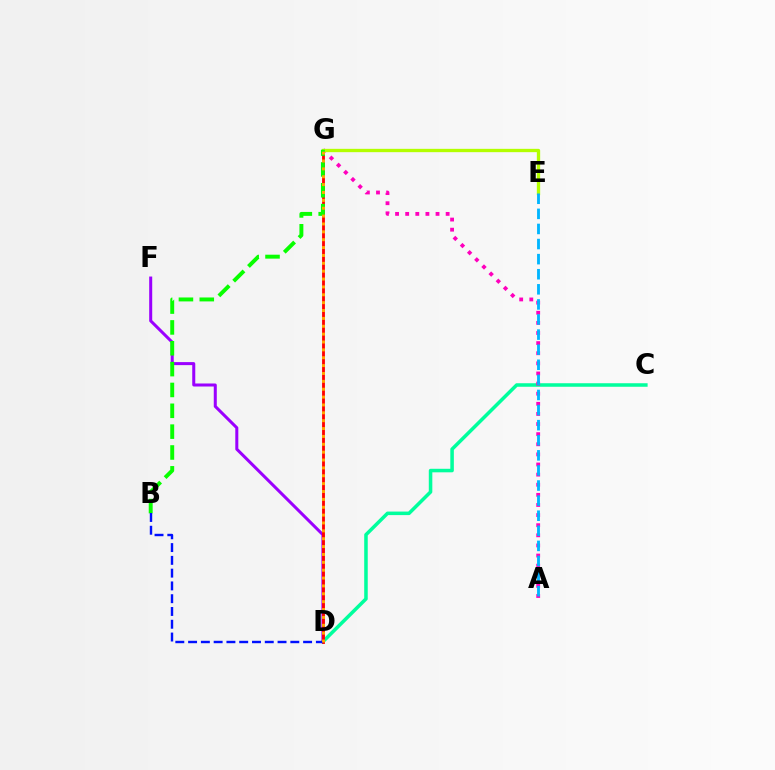{('C', 'D'): [{'color': '#00ff9d', 'line_style': 'solid', 'thickness': 2.54}], ('D', 'F'): [{'color': '#9b00ff', 'line_style': 'solid', 'thickness': 2.18}], ('D', 'G'): [{'color': '#ff0000', 'line_style': 'solid', 'thickness': 2.04}, {'color': '#ffa500', 'line_style': 'dotted', 'thickness': 2.14}], ('A', 'G'): [{'color': '#ff00bd', 'line_style': 'dotted', 'thickness': 2.75}], ('E', 'G'): [{'color': '#b3ff00', 'line_style': 'solid', 'thickness': 2.4}], ('B', 'G'): [{'color': '#08ff00', 'line_style': 'dashed', 'thickness': 2.83}], ('B', 'D'): [{'color': '#0010ff', 'line_style': 'dashed', 'thickness': 1.74}], ('A', 'E'): [{'color': '#00b5ff', 'line_style': 'dashed', 'thickness': 2.05}]}